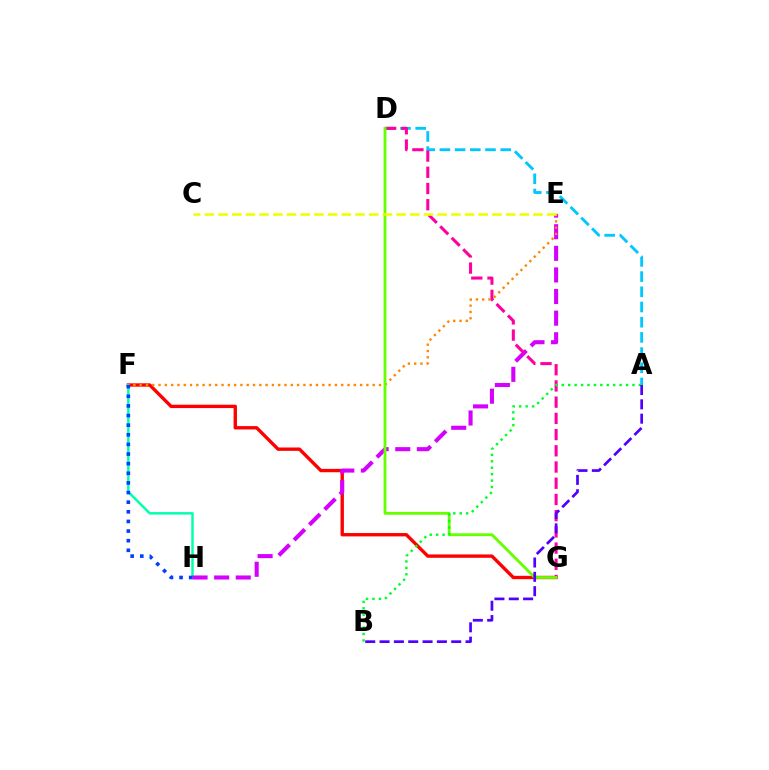{('F', 'G'): [{'color': '#ff0000', 'line_style': 'solid', 'thickness': 2.42}], ('A', 'D'): [{'color': '#00c7ff', 'line_style': 'dashed', 'thickness': 2.06}], ('F', 'H'): [{'color': '#00ffaf', 'line_style': 'solid', 'thickness': 1.78}, {'color': '#003fff', 'line_style': 'dotted', 'thickness': 2.62}], ('E', 'H'): [{'color': '#d600ff', 'line_style': 'dashed', 'thickness': 2.94}], ('D', 'G'): [{'color': '#ff00a0', 'line_style': 'dashed', 'thickness': 2.2}, {'color': '#66ff00', 'line_style': 'solid', 'thickness': 2.04}], ('E', 'F'): [{'color': '#ff8800', 'line_style': 'dotted', 'thickness': 1.71}], ('C', 'E'): [{'color': '#eeff00', 'line_style': 'dashed', 'thickness': 1.86}], ('A', 'B'): [{'color': '#00ff27', 'line_style': 'dotted', 'thickness': 1.75}, {'color': '#4f00ff', 'line_style': 'dashed', 'thickness': 1.95}]}